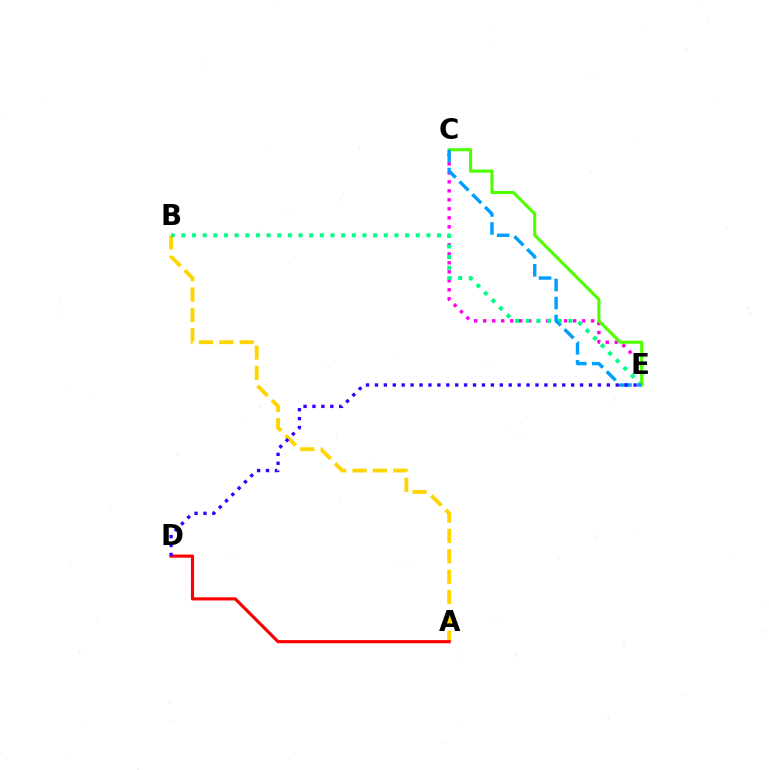{('A', 'B'): [{'color': '#ffd500', 'line_style': 'dashed', 'thickness': 2.77}], ('C', 'E'): [{'color': '#ff00ed', 'line_style': 'dotted', 'thickness': 2.44}, {'color': '#4fff00', 'line_style': 'solid', 'thickness': 2.23}, {'color': '#009eff', 'line_style': 'dashed', 'thickness': 2.45}], ('B', 'E'): [{'color': '#00ff86', 'line_style': 'dotted', 'thickness': 2.89}], ('A', 'D'): [{'color': '#ff0000', 'line_style': 'solid', 'thickness': 2.27}], ('D', 'E'): [{'color': '#3700ff', 'line_style': 'dotted', 'thickness': 2.42}]}